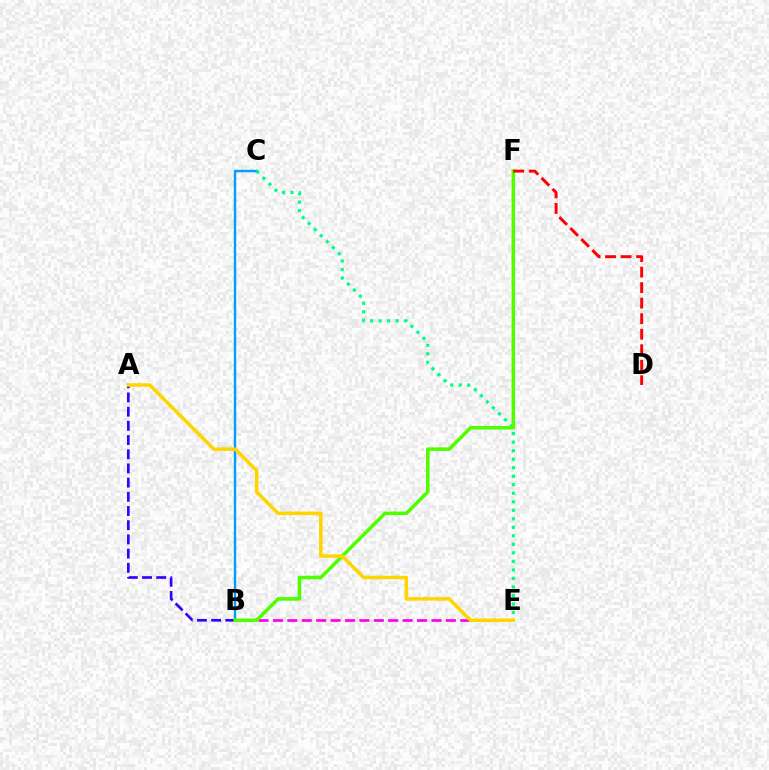{('A', 'B'): [{'color': '#3700ff', 'line_style': 'dashed', 'thickness': 1.93}], ('B', 'E'): [{'color': '#ff00ed', 'line_style': 'dashed', 'thickness': 1.96}], ('B', 'C'): [{'color': '#009eff', 'line_style': 'solid', 'thickness': 1.73}], ('C', 'E'): [{'color': '#00ff86', 'line_style': 'dotted', 'thickness': 2.31}], ('B', 'F'): [{'color': '#4fff00', 'line_style': 'solid', 'thickness': 2.55}], ('D', 'F'): [{'color': '#ff0000', 'line_style': 'dashed', 'thickness': 2.11}], ('A', 'E'): [{'color': '#ffd500', 'line_style': 'solid', 'thickness': 2.54}]}